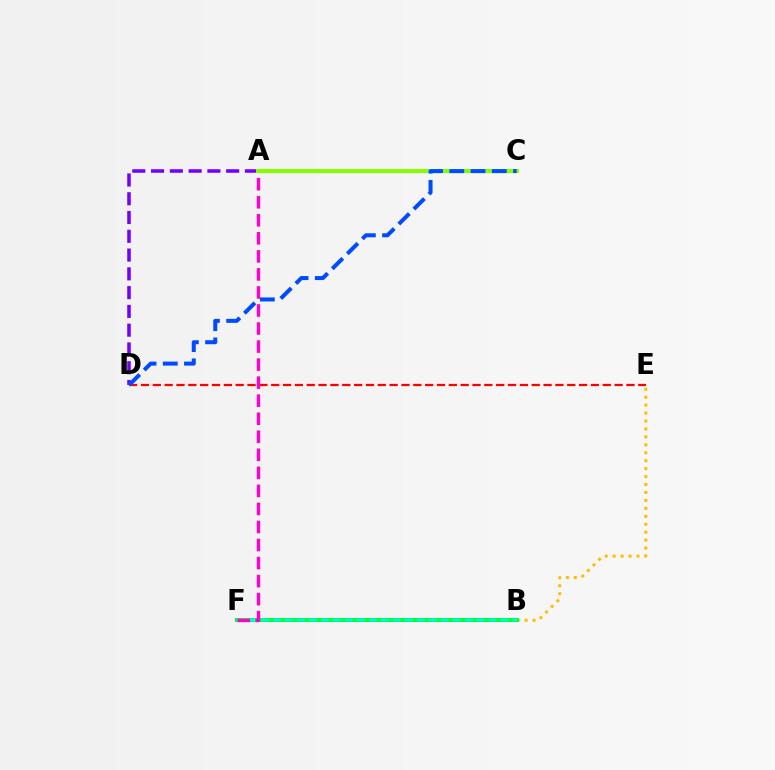{('D', 'E'): [{'color': '#ff0000', 'line_style': 'dashed', 'thickness': 1.61}], ('B', 'E'): [{'color': '#ffbd00', 'line_style': 'dotted', 'thickness': 2.16}], ('B', 'F'): [{'color': '#00ff39', 'line_style': 'solid', 'thickness': 2.91}, {'color': '#00fff6', 'line_style': 'dashed', 'thickness': 1.63}], ('A', 'F'): [{'color': '#ff00cf', 'line_style': 'dashed', 'thickness': 2.45}], ('A', 'D'): [{'color': '#7200ff', 'line_style': 'dashed', 'thickness': 2.55}], ('A', 'C'): [{'color': '#84ff00', 'line_style': 'solid', 'thickness': 2.88}], ('C', 'D'): [{'color': '#004bff', 'line_style': 'dashed', 'thickness': 2.89}]}